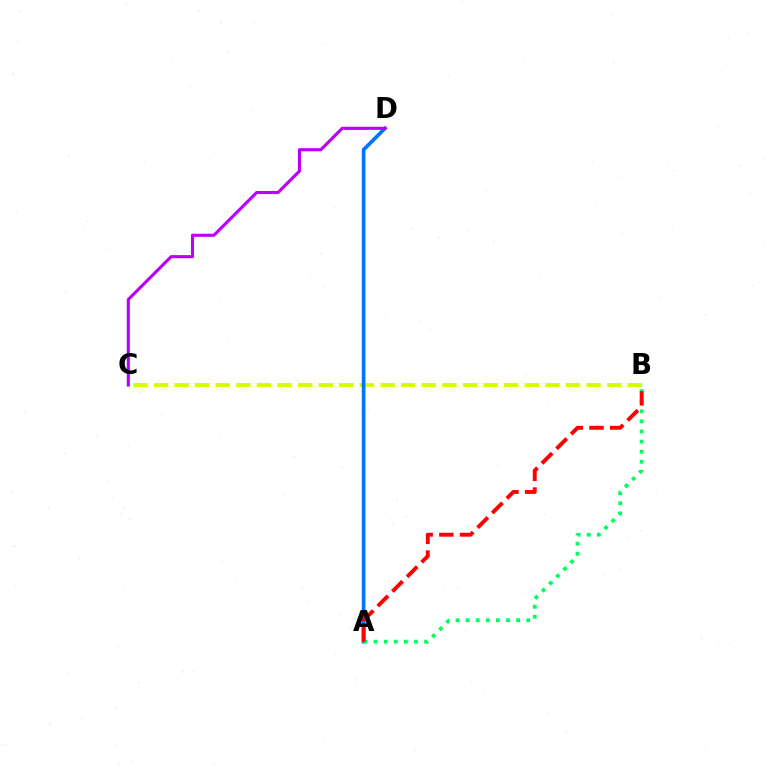{('B', 'C'): [{'color': '#d1ff00', 'line_style': 'dashed', 'thickness': 2.8}], ('A', 'D'): [{'color': '#0074ff', 'line_style': 'solid', 'thickness': 2.64}], ('C', 'D'): [{'color': '#b900ff', 'line_style': 'solid', 'thickness': 2.23}], ('A', 'B'): [{'color': '#00ff5c', 'line_style': 'dotted', 'thickness': 2.74}, {'color': '#ff0000', 'line_style': 'dashed', 'thickness': 2.81}]}